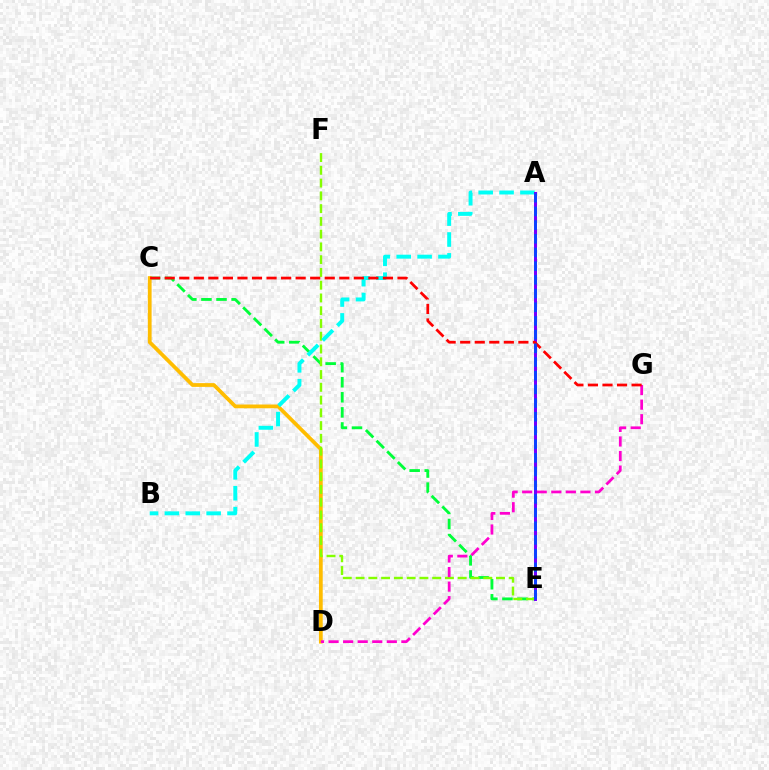{('C', 'E'): [{'color': '#00ff39', 'line_style': 'dashed', 'thickness': 2.05}], ('C', 'D'): [{'color': '#ffbd00', 'line_style': 'solid', 'thickness': 2.7}], ('E', 'F'): [{'color': '#84ff00', 'line_style': 'dashed', 'thickness': 1.73}], ('A', 'B'): [{'color': '#00fff6', 'line_style': 'dashed', 'thickness': 2.84}], ('D', 'G'): [{'color': '#ff00cf', 'line_style': 'dashed', 'thickness': 1.98}], ('A', 'E'): [{'color': '#7200ff', 'line_style': 'solid', 'thickness': 2.15}, {'color': '#004bff', 'line_style': 'dashed', 'thickness': 1.86}], ('C', 'G'): [{'color': '#ff0000', 'line_style': 'dashed', 'thickness': 1.98}]}